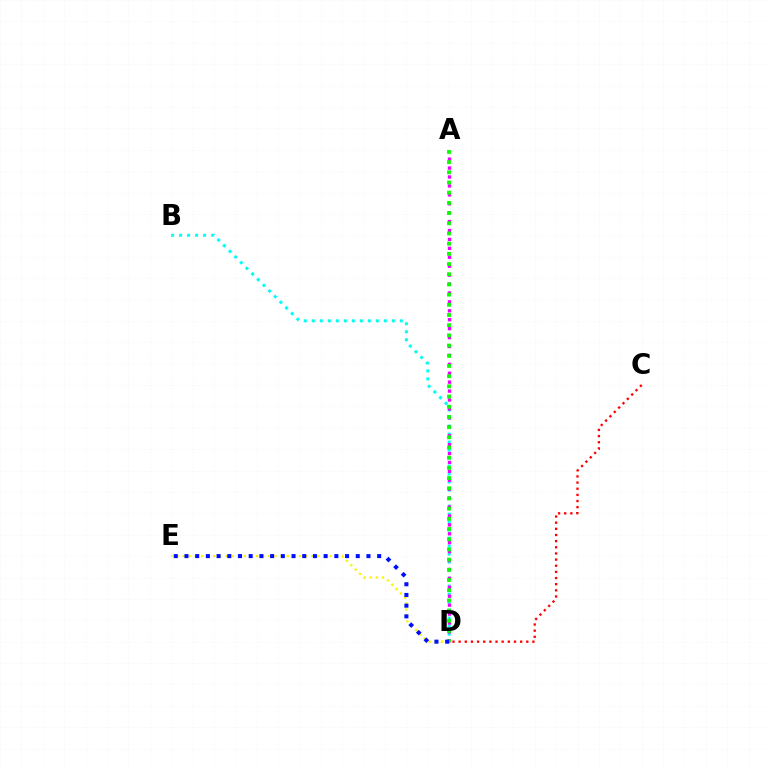{('B', 'D'): [{'color': '#00fff6', 'line_style': 'dotted', 'thickness': 2.17}], ('C', 'D'): [{'color': '#ff0000', 'line_style': 'dotted', 'thickness': 1.67}], ('D', 'E'): [{'color': '#fcf500', 'line_style': 'dotted', 'thickness': 1.66}, {'color': '#0010ff', 'line_style': 'dotted', 'thickness': 2.91}], ('A', 'D'): [{'color': '#ee00ff', 'line_style': 'dotted', 'thickness': 2.42}, {'color': '#08ff00', 'line_style': 'dotted', 'thickness': 2.77}]}